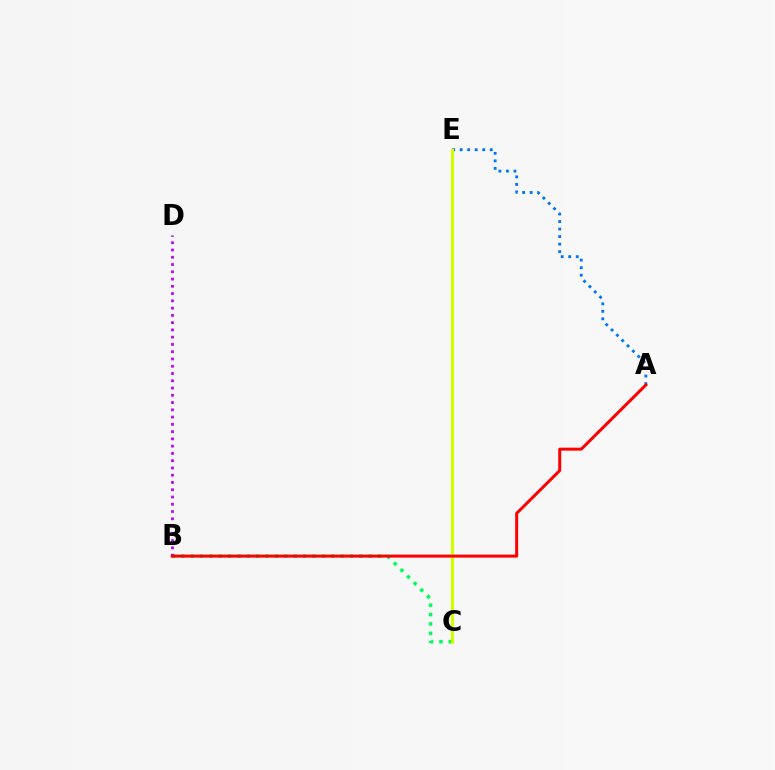{('B', 'C'): [{'color': '#00ff5c', 'line_style': 'dotted', 'thickness': 2.55}], ('B', 'D'): [{'color': '#b900ff', 'line_style': 'dotted', 'thickness': 1.97}], ('A', 'E'): [{'color': '#0074ff', 'line_style': 'dotted', 'thickness': 2.04}], ('C', 'E'): [{'color': '#d1ff00', 'line_style': 'solid', 'thickness': 2.24}], ('A', 'B'): [{'color': '#ff0000', 'line_style': 'solid', 'thickness': 2.16}]}